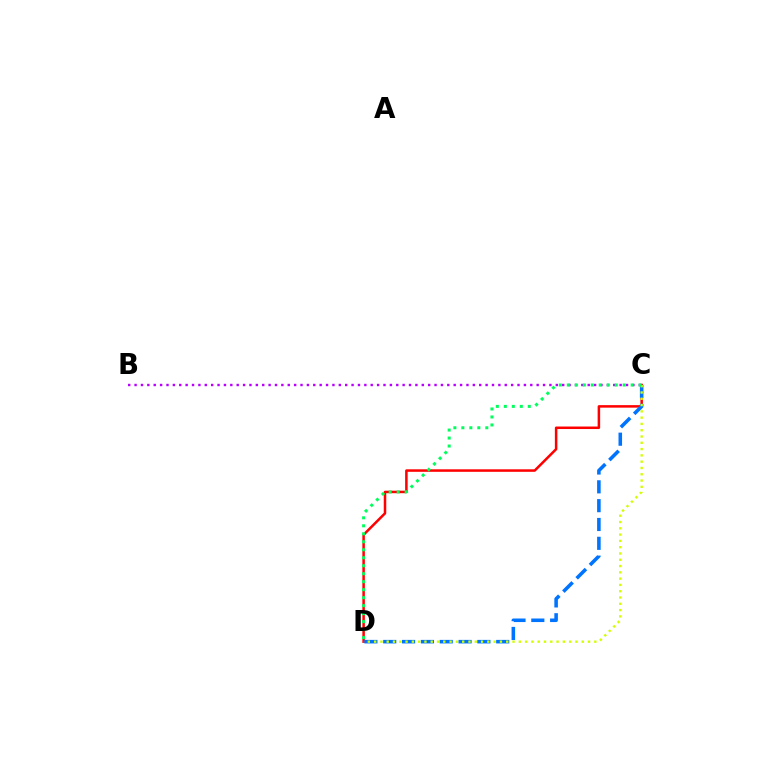{('C', 'D'): [{'color': '#ff0000', 'line_style': 'solid', 'thickness': 1.81}, {'color': '#0074ff', 'line_style': 'dashed', 'thickness': 2.56}, {'color': '#d1ff00', 'line_style': 'dotted', 'thickness': 1.71}, {'color': '#00ff5c', 'line_style': 'dotted', 'thickness': 2.17}], ('B', 'C'): [{'color': '#b900ff', 'line_style': 'dotted', 'thickness': 1.73}]}